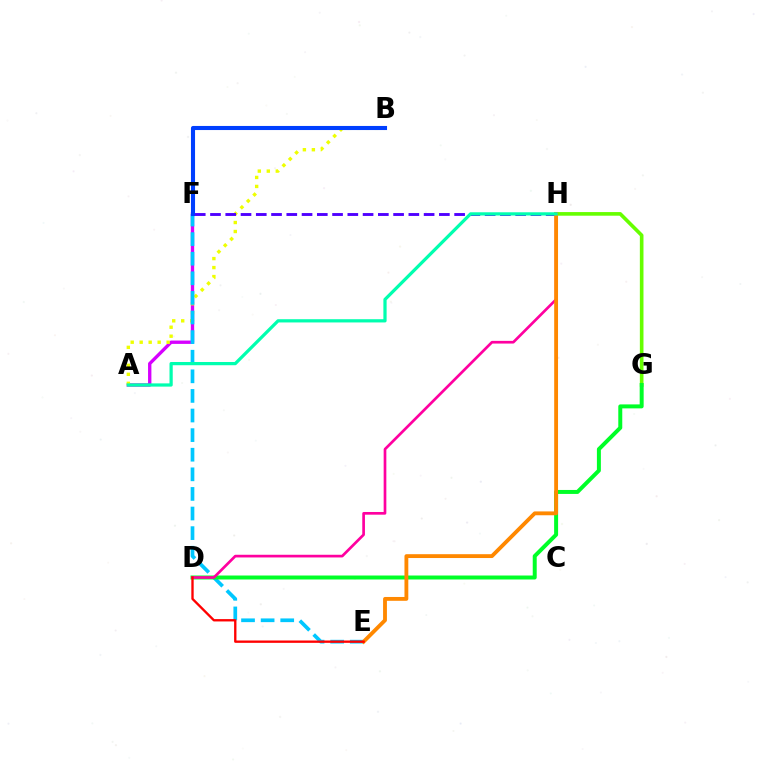{('G', 'H'): [{'color': '#66ff00', 'line_style': 'solid', 'thickness': 2.61}], ('A', 'F'): [{'color': '#d600ff', 'line_style': 'solid', 'thickness': 2.41}], ('A', 'B'): [{'color': '#eeff00', 'line_style': 'dotted', 'thickness': 2.44}], ('E', 'F'): [{'color': '#00c7ff', 'line_style': 'dashed', 'thickness': 2.66}], ('D', 'G'): [{'color': '#00ff27', 'line_style': 'solid', 'thickness': 2.86}], ('B', 'F'): [{'color': '#003fff', 'line_style': 'solid', 'thickness': 2.94}], ('F', 'H'): [{'color': '#4f00ff', 'line_style': 'dashed', 'thickness': 2.07}], ('D', 'H'): [{'color': '#ff00a0', 'line_style': 'solid', 'thickness': 1.93}], ('E', 'H'): [{'color': '#ff8800', 'line_style': 'solid', 'thickness': 2.76}], ('D', 'E'): [{'color': '#ff0000', 'line_style': 'solid', 'thickness': 1.69}], ('A', 'H'): [{'color': '#00ffaf', 'line_style': 'solid', 'thickness': 2.33}]}